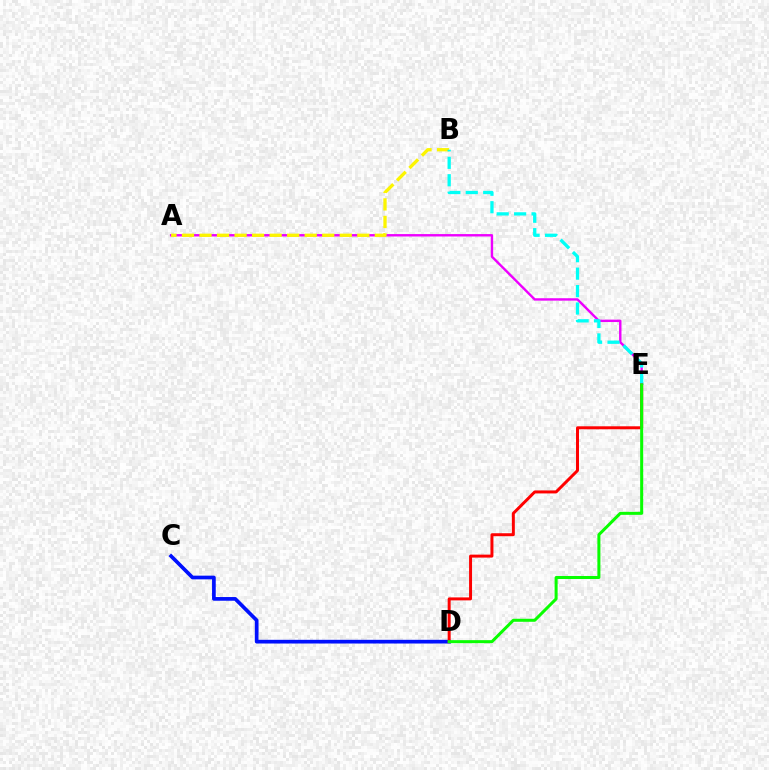{('C', 'D'): [{'color': '#0010ff', 'line_style': 'solid', 'thickness': 2.66}], ('A', 'E'): [{'color': '#ee00ff', 'line_style': 'solid', 'thickness': 1.73}], ('A', 'B'): [{'color': '#fcf500', 'line_style': 'dashed', 'thickness': 2.38}], ('B', 'E'): [{'color': '#00fff6', 'line_style': 'dashed', 'thickness': 2.37}], ('D', 'E'): [{'color': '#ff0000', 'line_style': 'solid', 'thickness': 2.14}, {'color': '#08ff00', 'line_style': 'solid', 'thickness': 2.17}]}